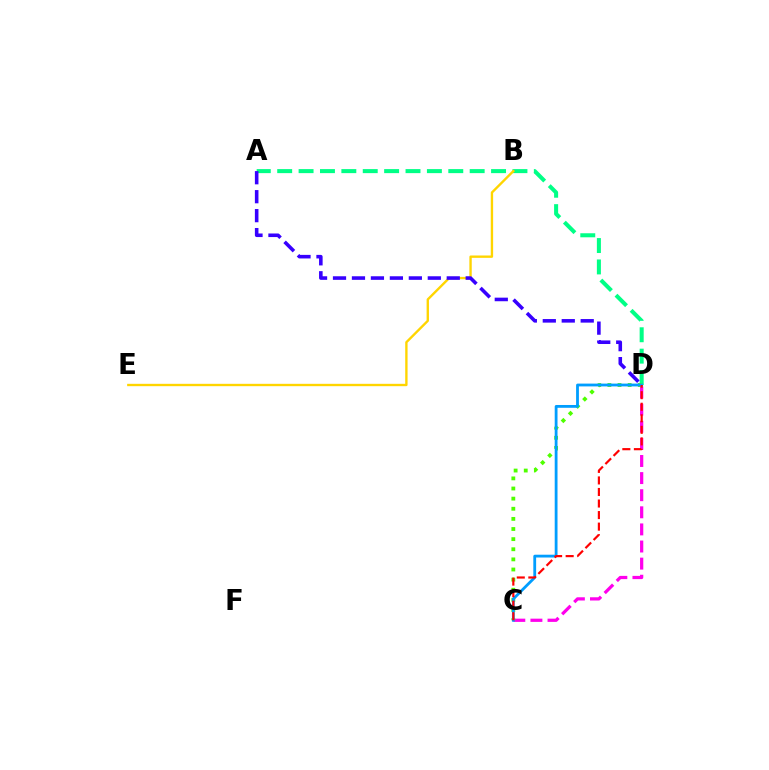{('C', 'D'): [{'color': '#ff00ed', 'line_style': 'dashed', 'thickness': 2.32}, {'color': '#4fff00', 'line_style': 'dotted', 'thickness': 2.75}, {'color': '#009eff', 'line_style': 'solid', 'thickness': 2.02}, {'color': '#ff0000', 'line_style': 'dashed', 'thickness': 1.57}], ('A', 'D'): [{'color': '#00ff86', 'line_style': 'dashed', 'thickness': 2.91}, {'color': '#3700ff', 'line_style': 'dashed', 'thickness': 2.58}], ('B', 'E'): [{'color': '#ffd500', 'line_style': 'solid', 'thickness': 1.7}]}